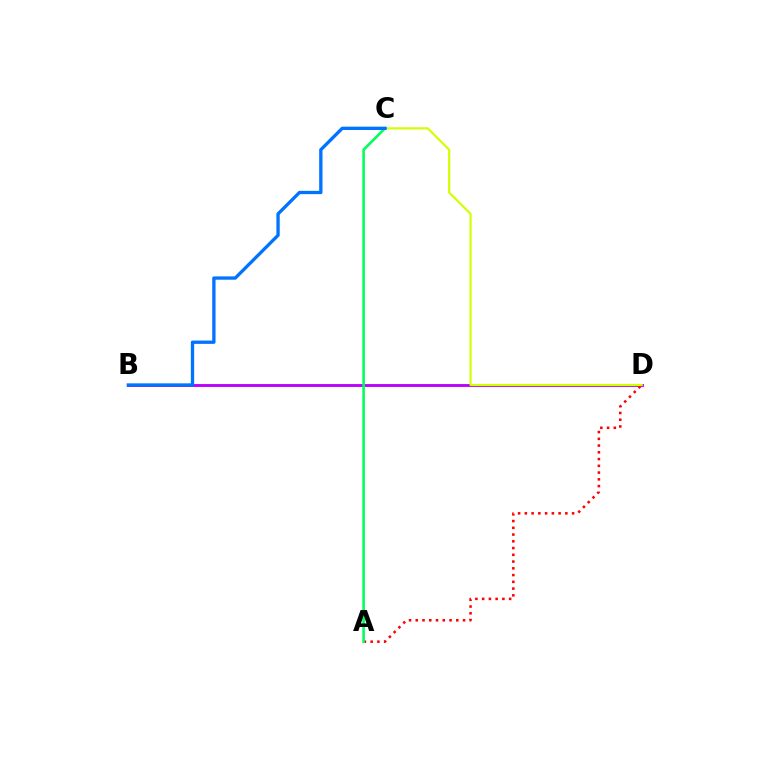{('B', 'D'): [{'color': '#b900ff', 'line_style': 'solid', 'thickness': 2.06}], ('A', 'D'): [{'color': '#ff0000', 'line_style': 'dotted', 'thickness': 1.83}], ('C', 'D'): [{'color': '#d1ff00', 'line_style': 'solid', 'thickness': 1.55}], ('A', 'C'): [{'color': '#00ff5c', 'line_style': 'solid', 'thickness': 1.87}], ('B', 'C'): [{'color': '#0074ff', 'line_style': 'solid', 'thickness': 2.39}]}